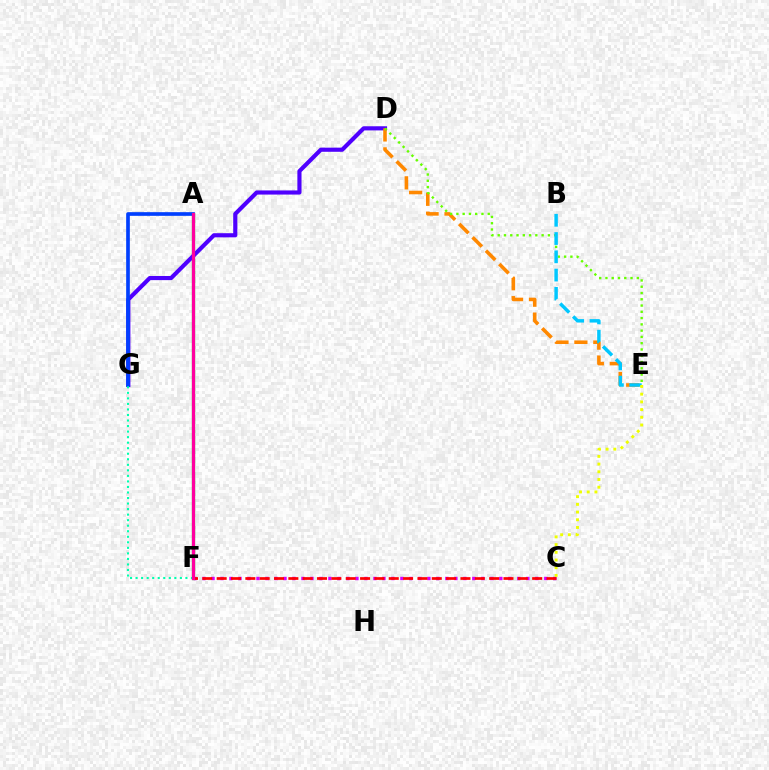{('C', 'F'): [{'color': '#d600ff', 'line_style': 'dotted', 'thickness': 2.44}, {'color': '#ff0000', 'line_style': 'dashed', 'thickness': 1.95}], ('A', 'F'): [{'color': '#00ff27', 'line_style': 'solid', 'thickness': 2.33}, {'color': '#ff00a0', 'line_style': 'solid', 'thickness': 2.33}], ('D', 'G'): [{'color': '#4f00ff', 'line_style': 'solid', 'thickness': 2.98}], ('A', 'G'): [{'color': '#003fff', 'line_style': 'solid', 'thickness': 2.64}], ('D', 'E'): [{'color': '#ff8800', 'line_style': 'dashed', 'thickness': 2.57}, {'color': '#66ff00', 'line_style': 'dotted', 'thickness': 1.7}], ('B', 'E'): [{'color': '#00c7ff', 'line_style': 'dashed', 'thickness': 2.48}], ('F', 'G'): [{'color': '#00ffaf', 'line_style': 'dotted', 'thickness': 1.5}], ('C', 'E'): [{'color': '#eeff00', 'line_style': 'dotted', 'thickness': 2.09}]}